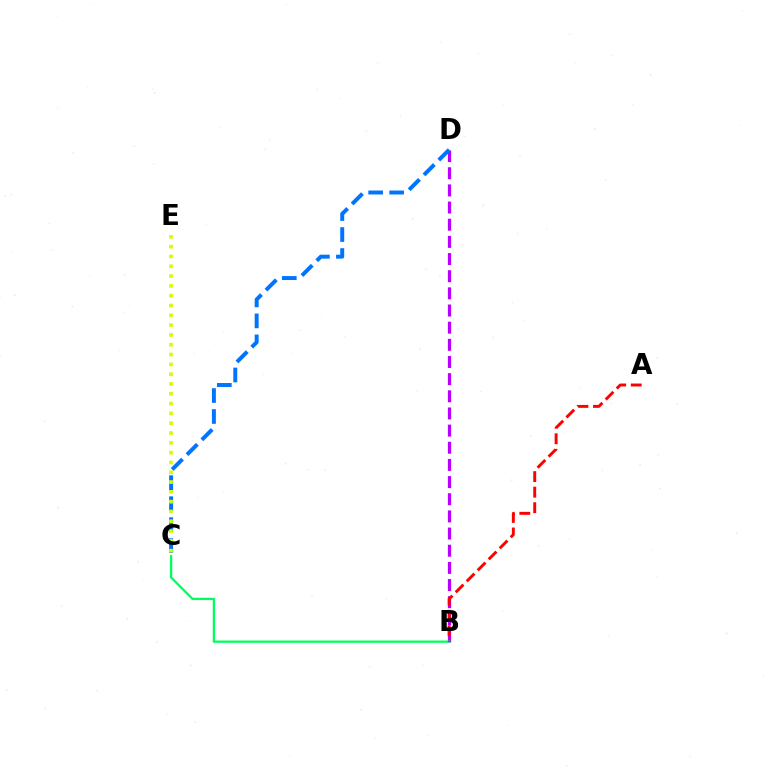{('B', 'D'): [{'color': '#b900ff', 'line_style': 'dashed', 'thickness': 2.33}], ('B', 'C'): [{'color': '#00ff5c', 'line_style': 'solid', 'thickness': 1.64}], ('C', 'D'): [{'color': '#0074ff', 'line_style': 'dashed', 'thickness': 2.85}], ('A', 'B'): [{'color': '#ff0000', 'line_style': 'dashed', 'thickness': 2.11}], ('C', 'E'): [{'color': '#d1ff00', 'line_style': 'dotted', 'thickness': 2.66}]}